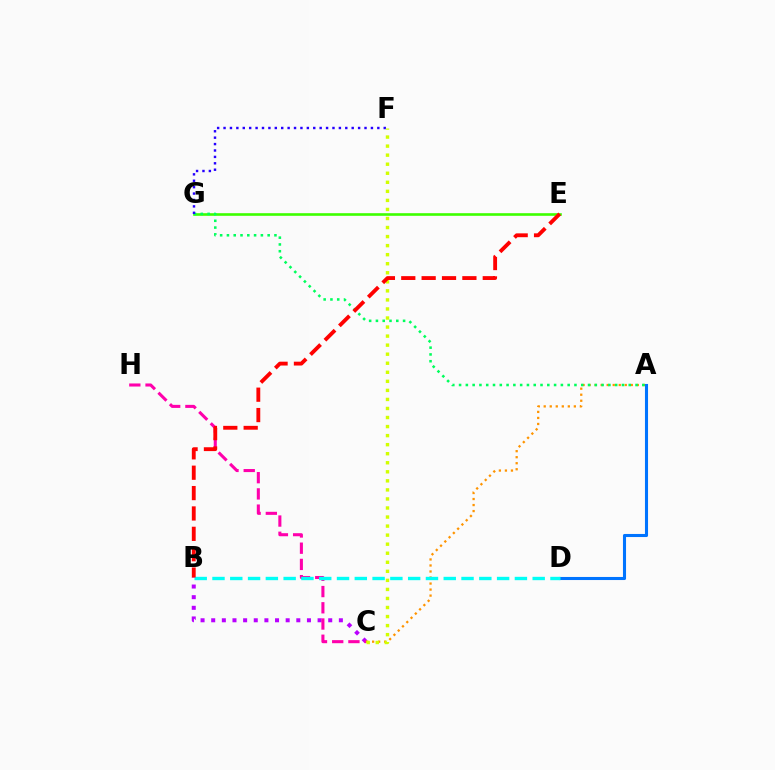{('E', 'G'): [{'color': '#3dff00', 'line_style': 'solid', 'thickness': 1.89}], ('B', 'C'): [{'color': '#b900ff', 'line_style': 'dotted', 'thickness': 2.89}], ('A', 'C'): [{'color': '#ff9400', 'line_style': 'dotted', 'thickness': 1.64}], ('A', 'G'): [{'color': '#00ff5c', 'line_style': 'dotted', 'thickness': 1.84}], ('A', 'D'): [{'color': '#0074ff', 'line_style': 'solid', 'thickness': 2.21}], ('F', 'G'): [{'color': '#2500ff', 'line_style': 'dotted', 'thickness': 1.74}], ('C', 'H'): [{'color': '#ff00ac', 'line_style': 'dashed', 'thickness': 2.2}], ('C', 'F'): [{'color': '#d1ff00', 'line_style': 'dotted', 'thickness': 2.46}], ('B', 'D'): [{'color': '#00fff6', 'line_style': 'dashed', 'thickness': 2.42}], ('B', 'E'): [{'color': '#ff0000', 'line_style': 'dashed', 'thickness': 2.77}]}